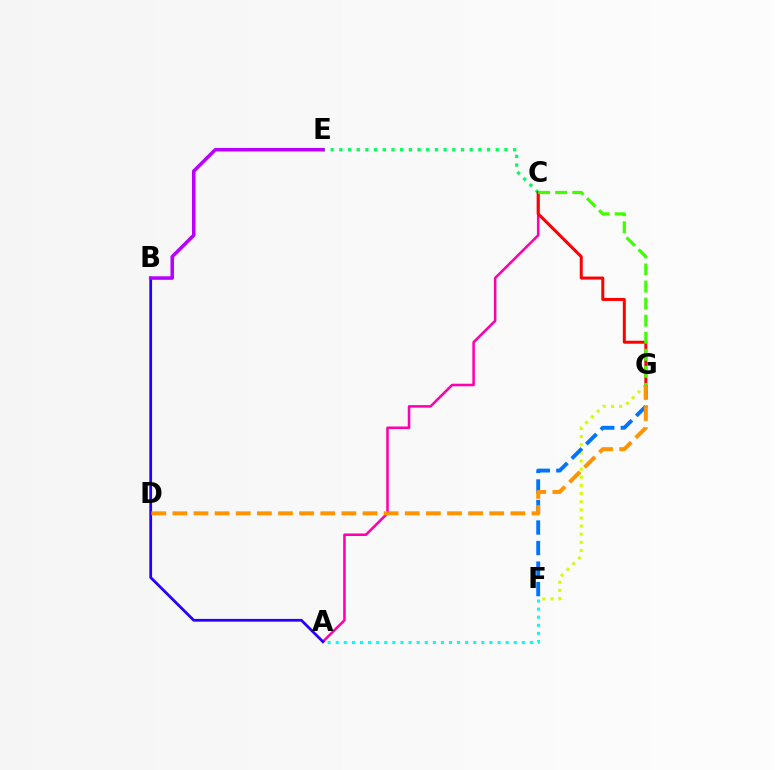{('F', 'G'): [{'color': '#d1ff00', 'line_style': 'dotted', 'thickness': 2.21}, {'color': '#0074ff', 'line_style': 'dashed', 'thickness': 2.79}], ('A', 'C'): [{'color': '#ff00ac', 'line_style': 'solid', 'thickness': 1.83}], ('A', 'F'): [{'color': '#00fff6', 'line_style': 'dotted', 'thickness': 2.2}], ('A', 'B'): [{'color': '#2500ff', 'line_style': 'solid', 'thickness': 1.98}], ('C', 'E'): [{'color': '#00ff5c', 'line_style': 'dotted', 'thickness': 2.36}], ('C', 'G'): [{'color': '#ff0000', 'line_style': 'solid', 'thickness': 2.16}, {'color': '#3dff00', 'line_style': 'dashed', 'thickness': 2.32}], ('D', 'G'): [{'color': '#ff9400', 'line_style': 'dashed', 'thickness': 2.87}], ('B', 'E'): [{'color': '#b900ff', 'line_style': 'solid', 'thickness': 2.54}]}